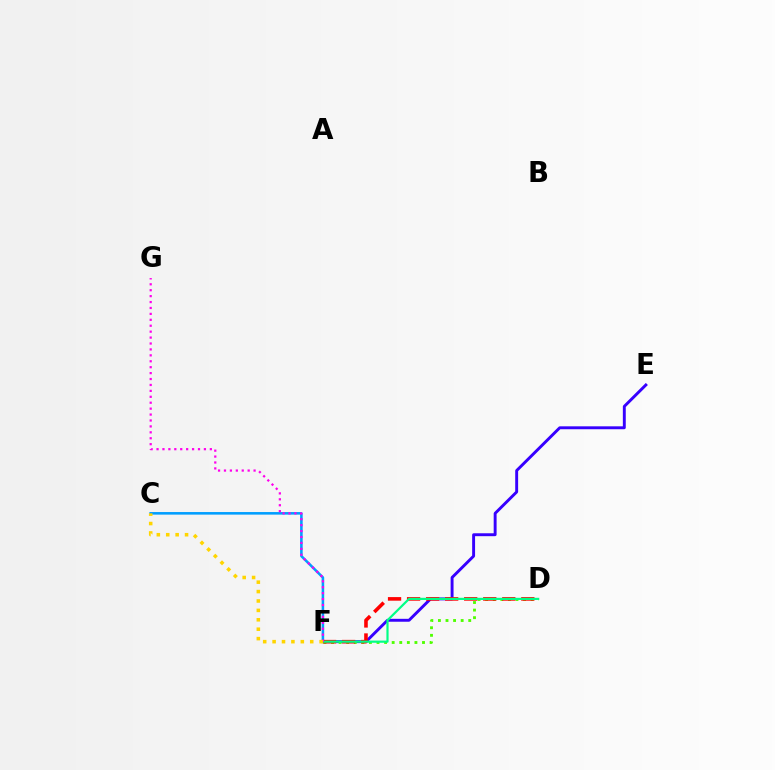{('E', 'F'): [{'color': '#3700ff', 'line_style': 'solid', 'thickness': 2.1}], ('D', 'F'): [{'color': '#4fff00', 'line_style': 'dotted', 'thickness': 2.06}, {'color': '#ff0000', 'line_style': 'dashed', 'thickness': 2.59}, {'color': '#00ff86', 'line_style': 'solid', 'thickness': 1.58}], ('C', 'F'): [{'color': '#009eff', 'line_style': 'solid', 'thickness': 1.85}, {'color': '#ffd500', 'line_style': 'dotted', 'thickness': 2.56}], ('F', 'G'): [{'color': '#ff00ed', 'line_style': 'dotted', 'thickness': 1.61}]}